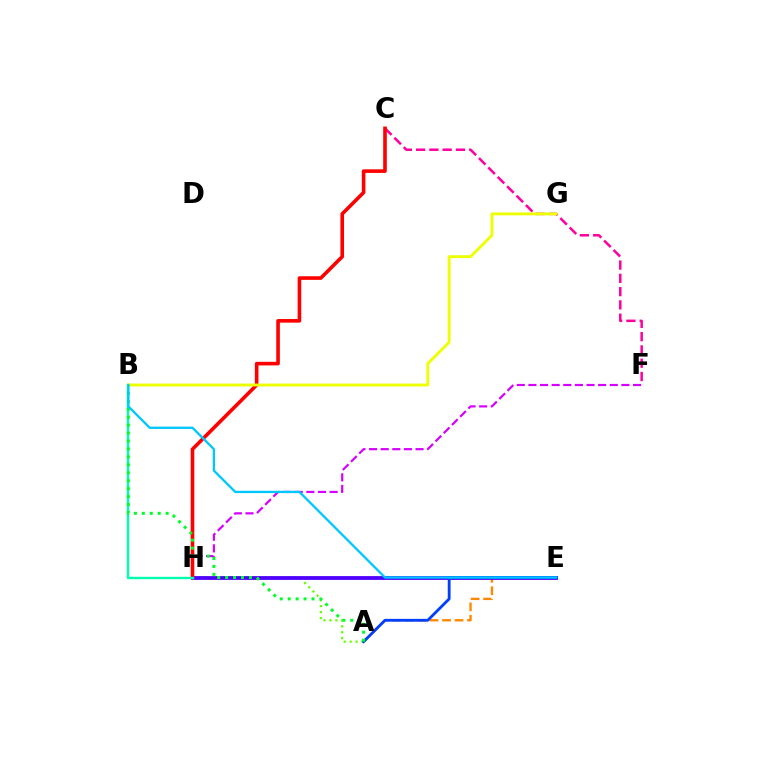{('F', 'H'): [{'color': '#d600ff', 'line_style': 'dashed', 'thickness': 1.58}], ('C', 'F'): [{'color': '#ff00a0', 'line_style': 'dashed', 'thickness': 1.8}], ('A', 'E'): [{'color': '#ff8800', 'line_style': 'dashed', 'thickness': 1.7}, {'color': '#003fff', 'line_style': 'solid', 'thickness': 2.03}], ('A', 'H'): [{'color': '#66ff00', 'line_style': 'dotted', 'thickness': 1.61}], ('E', 'H'): [{'color': '#4f00ff', 'line_style': 'solid', 'thickness': 2.73}], ('C', 'H'): [{'color': '#ff0000', 'line_style': 'solid', 'thickness': 2.59}], ('B', 'H'): [{'color': '#00ffaf', 'line_style': 'solid', 'thickness': 1.72}], ('A', 'B'): [{'color': '#00ff27', 'line_style': 'dotted', 'thickness': 2.16}], ('B', 'G'): [{'color': '#eeff00', 'line_style': 'solid', 'thickness': 2.06}], ('B', 'E'): [{'color': '#00c7ff', 'line_style': 'solid', 'thickness': 1.66}]}